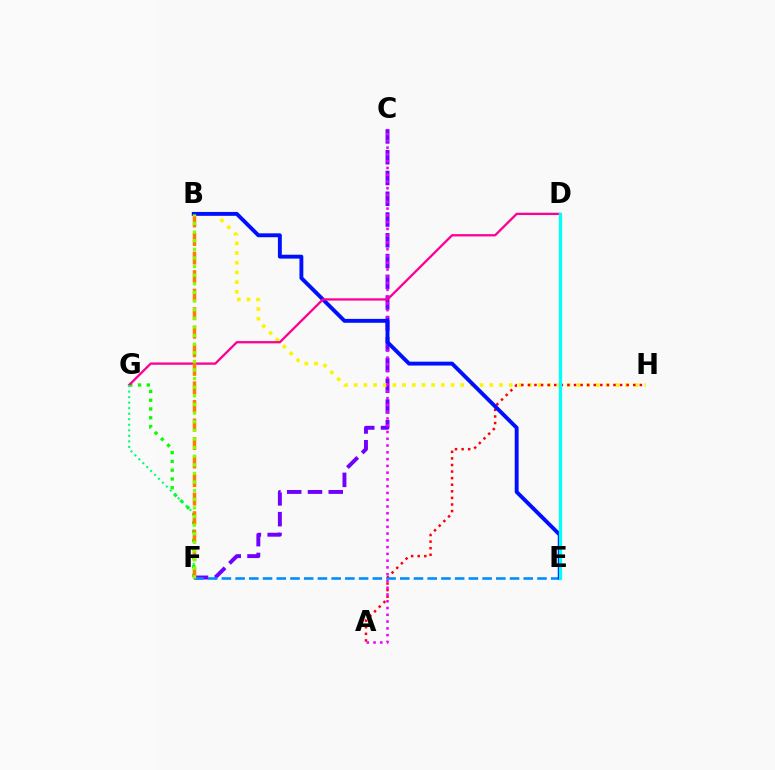{('C', 'F'): [{'color': '#7200ff', 'line_style': 'dashed', 'thickness': 2.82}], ('B', 'H'): [{'color': '#fcf500', 'line_style': 'dotted', 'thickness': 2.63}], ('A', 'H'): [{'color': '#ff0000', 'line_style': 'dotted', 'thickness': 1.79}], ('E', 'F'): [{'color': '#008cff', 'line_style': 'dashed', 'thickness': 1.86}], ('F', 'G'): [{'color': '#08ff00', 'line_style': 'dotted', 'thickness': 2.38}, {'color': '#00ff74', 'line_style': 'dotted', 'thickness': 1.5}], ('A', 'C'): [{'color': '#ee00ff', 'line_style': 'dotted', 'thickness': 1.84}], ('B', 'E'): [{'color': '#0010ff', 'line_style': 'solid', 'thickness': 2.8}], ('D', 'G'): [{'color': '#ff0094', 'line_style': 'solid', 'thickness': 1.66}], ('D', 'E'): [{'color': '#00fff6', 'line_style': 'solid', 'thickness': 2.35}], ('B', 'F'): [{'color': '#ff7c00', 'line_style': 'dashed', 'thickness': 2.52}, {'color': '#84ff00', 'line_style': 'dotted', 'thickness': 2.34}]}